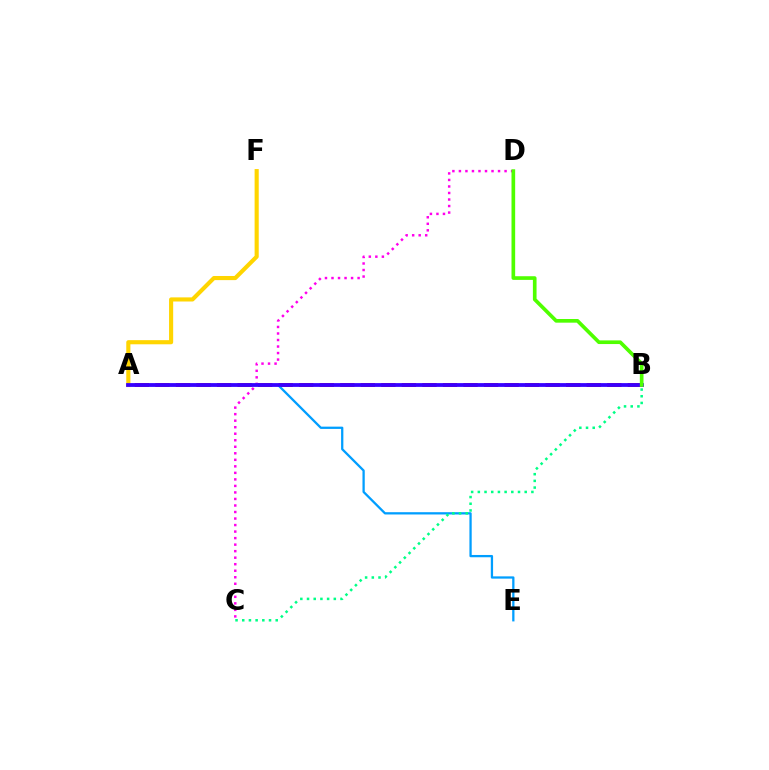{('A', 'B'): [{'color': '#ff0000', 'line_style': 'dashed', 'thickness': 2.79}, {'color': '#3700ff', 'line_style': 'solid', 'thickness': 2.72}], ('A', 'E'): [{'color': '#009eff', 'line_style': 'solid', 'thickness': 1.64}], ('A', 'F'): [{'color': '#ffd500', 'line_style': 'solid', 'thickness': 2.97}], ('C', 'D'): [{'color': '#ff00ed', 'line_style': 'dotted', 'thickness': 1.77}], ('B', 'D'): [{'color': '#4fff00', 'line_style': 'solid', 'thickness': 2.64}], ('B', 'C'): [{'color': '#00ff86', 'line_style': 'dotted', 'thickness': 1.82}]}